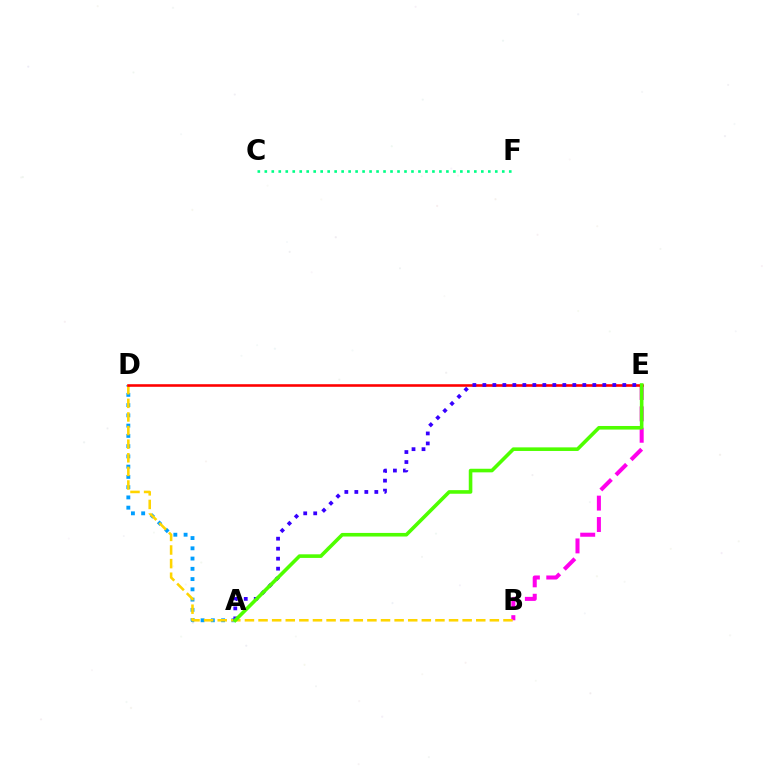{('B', 'E'): [{'color': '#ff00ed', 'line_style': 'dashed', 'thickness': 2.91}], ('A', 'D'): [{'color': '#009eff', 'line_style': 'dotted', 'thickness': 2.79}], ('B', 'D'): [{'color': '#ffd500', 'line_style': 'dashed', 'thickness': 1.85}], ('D', 'E'): [{'color': '#ff0000', 'line_style': 'solid', 'thickness': 1.86}], ('C', 'F'): [{'color': '#00ff86', 'line_style': 'dotted', 'thickness': 1.9}], ('A', 'E'): [{'color': '#3700ff', 'line_style': 'dotted', 'thickness': 2.72}, {'color': '#4fff00', 'line_style': 'solid', 'thickness': 2.59}]}